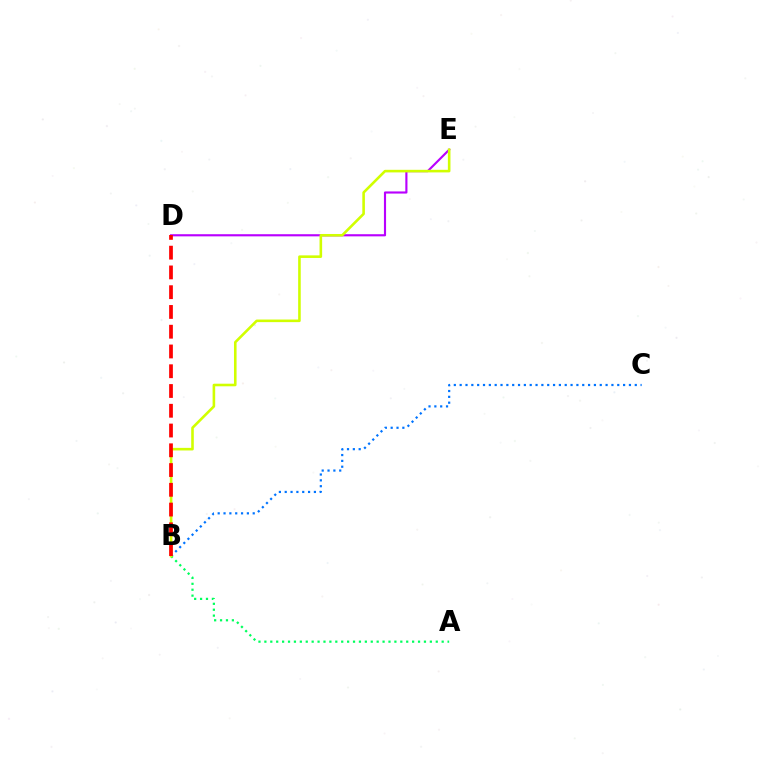{('D', 'E'): [{'color': '#b900ff', 'line_style': 'solid', 'thickness': 1.54}], ('B', 'C'): [{'color': '#0074ff', 'line_style': 'dotted', 'thickness': 1.59}], ('A', 'B'): [{'color': '#00ff5c', 'line_style': 'dotted', 'thickness': 1.61}], ('B', 'E'): [{'color': '#d1ff00', 'line_style': 'solid', 'thickness': 1.87}], ('B', 'D'): [{'color': '#ff0000', 'line_style': 'dashed', 'thickness': 2.68}]}